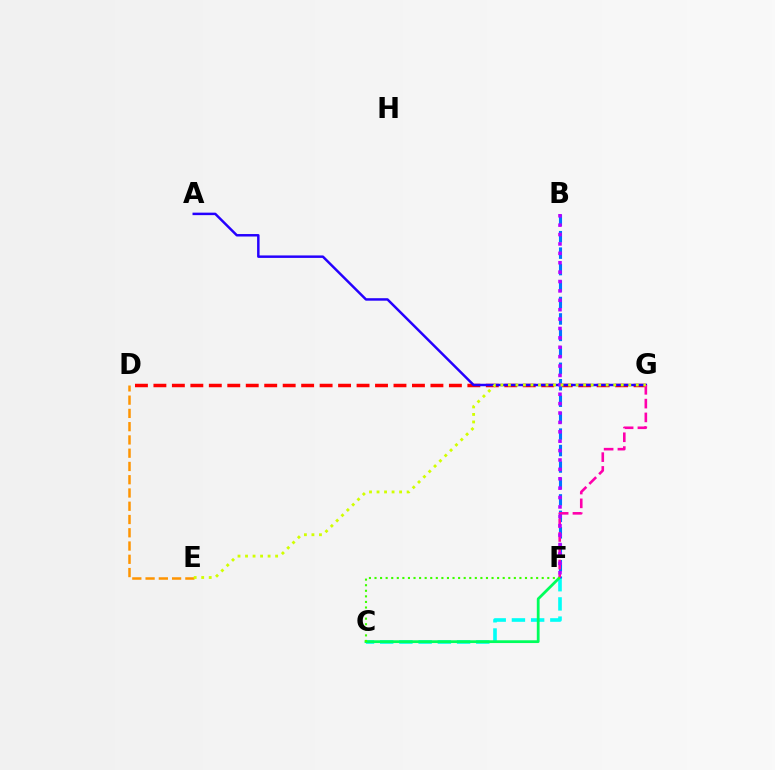{('D', 'G'): [{'color': '#ff0000', 'line_style': 'dashed', 'thickness': 2.51}], ('A', 'G'): [{'color': '#2500ff', 'line_style': 'solid', 'thickness': 1.78}], ('C', 'F'): [{'color': '#00fff6', 'line_style': 'dashed', 'thickness': 2.61}, {'color': '#00ff5c', 'line_style': 'solid', 'thickness': 2.0}, {'color': '#3dff00', 'line_style': 'dotted', 'thickness': 1.51}], ('B', 'F'): [{'color': '#0074ff', 'line_style': 'dashed', 'thickness': 2.23}, {'color': '#b900ff', 'line_style': 'dotted', 'thickness': 2.55}], ('D', 'E'): [{'color': '#ff9400', 'line_style': 'dashed', 'thickness': 1.8}], ('F', 'G'): [{'color': '#ff00ac', 'line_style': 'dashed', 'thickness': 1.87}], ('E', 'G'): [{'color': '#d1ff00', 'line_style': 'dotted', 'thickness': 2.04}]}